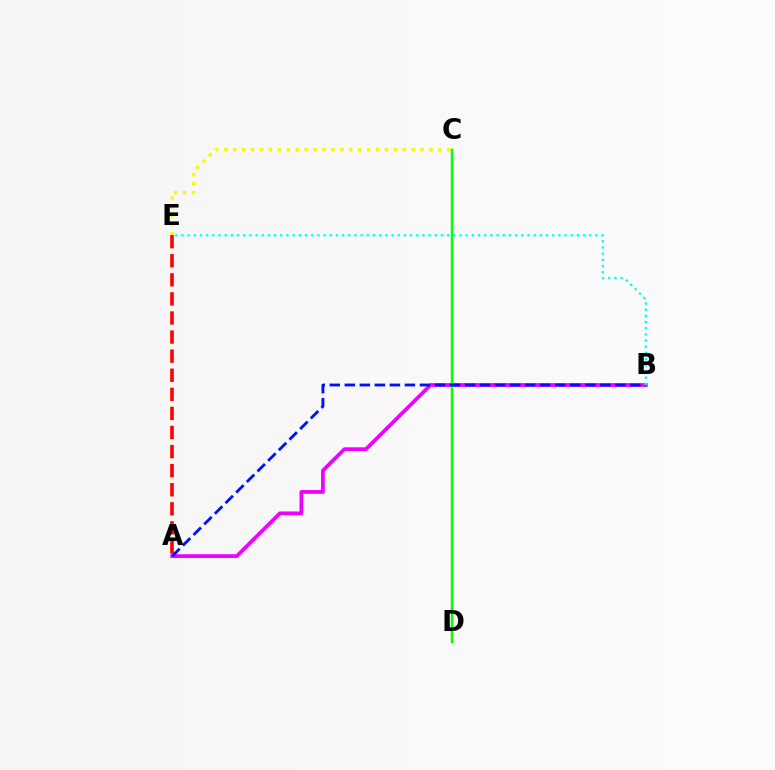{('C', 'E'): [{'color': '#fcf500', 'line_style': 'dotted', 'thickness': 2.42}], ('A', 'E'): [{'color': '#ff0000', 'line_style': 'dashed', 'thickness': 2.59}], ('A', 'B'): [{'color': '#ee00ff', 'line_style': 'solid', 'thickness': 2.7}, {'color': '#0010ff', 'line_style': 'dashed', 'thickness': 2.04}], ('C', 'D'): [{'color': '#08ff00', 'line_style': 'solid', 'thickness': 1.79}], ('B', 'E'): [{'color': '#00fff6', 'line_style': 'dotted', 'thickness': 1.68}]}